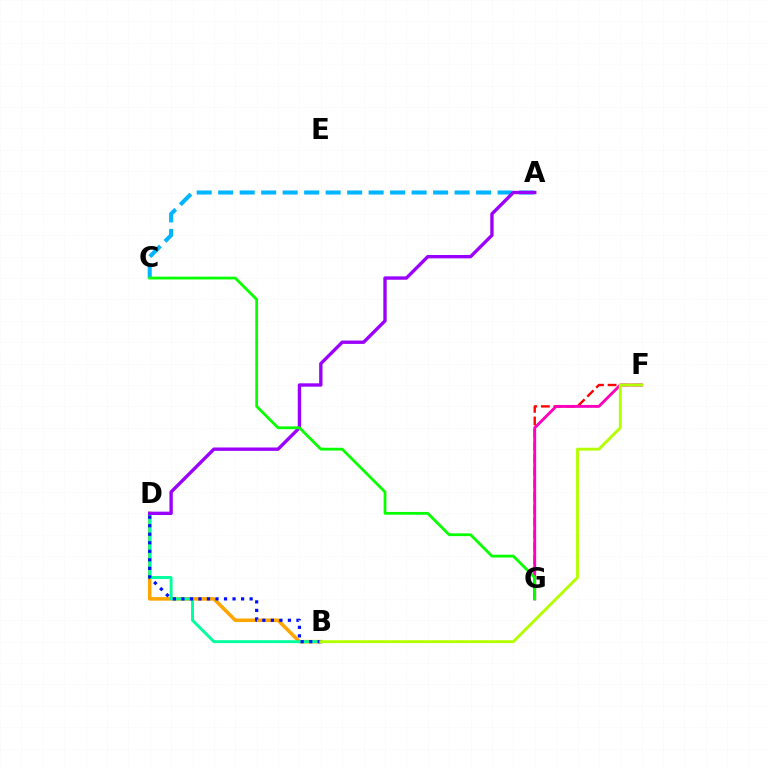{('F', 'G'): [{'color': '#ff0000', 'line_style': 'dashed', 'thickness': 1.71}, {'color': '#ff00bd', 'line_style': 'solid', 'thickness': 2.07}], ('A', 'C'): [{'color': '#00b5ff', 'line_style': 'dashed', 'thickness': 2.92}], ('B', 'D'): [{'color': '#ffa500', 'line_style': 'solid', 'thickness': 2.56}, {'color': '#00ff9d', 'line_style': 'solid', 'thickness': 2.1}, {'color': '#0010ff', 'line_style': 'dotted', 'thickness': 2.32}], ('B', 'F'): [{'color': '#b3ff00', 'line_style': 'solid', 'thickness': 2.07}], ('A', 'D'): [{'color': '#9b00ff', 'line_style': 'solid', 'thickness': 2.42}], ('C', 'G'): [{'color': '#08ff00', 'line_style': 'solid', 'thickness': 2.0}]}